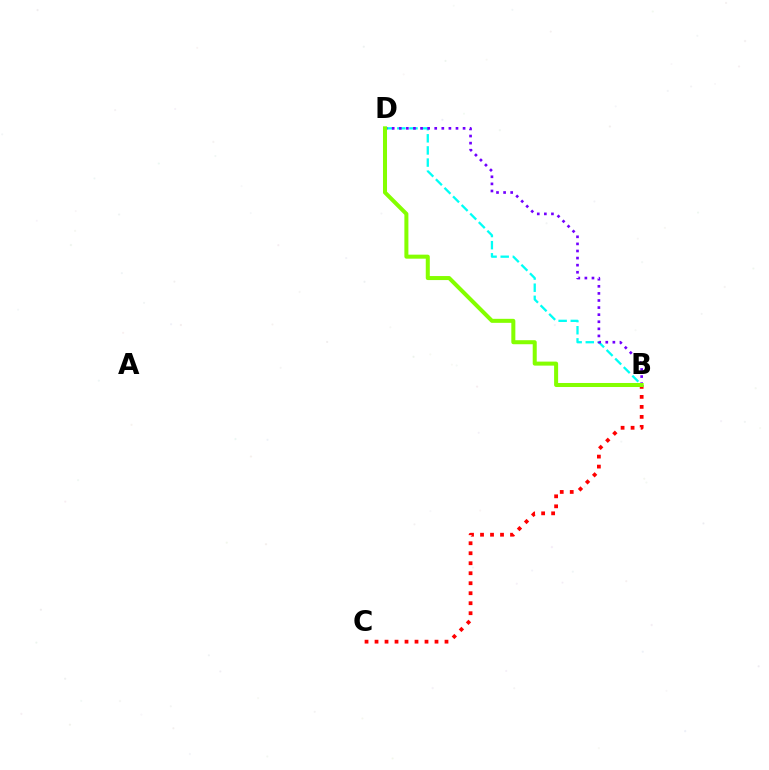{('B', 'D'): [{'color': '#00fff6', 'line_style': 'dashed', 'thickness': 1.65}, {'color': '#7200ff', 'line_style': 'dotted', 'thickness': 1.93}, {'color': '#84ff00', 'line_style': 'solid', 'thickness': 2.89}], ('B', 'C'): [{'color': '#ff0000', 'line_style': 'dotted', 'thickness': 2.72}]}